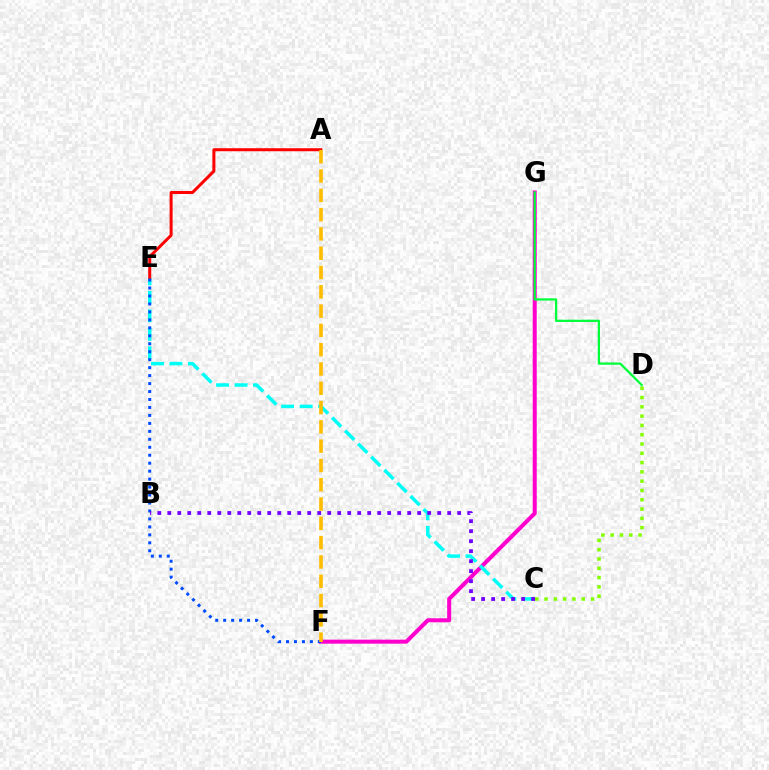{('C', 'D'): [{'color': '#84ff00', 'line_style': 'dotted', 'thickness': 2.53}], ('F', 'G'): [{'color': '#ff00cf', 'line_style': 'solid', 'thickness': 2.89}], ('D', 'G'): [{'color': '#00ff39', 'line_style': 'solid', 'thickness': 1.62}], ('C', 'E'): [{'color': '#00fff6', 'line_style': 'dashed', 'thickness': 2.51}], ('A', 'E'): [{'color': '#ff0000', 'line_style': 'solid', 'thickness': 2.17}], ('E', 'F'): [{'color': '#004bff', 'line_style': 'dotted', 'thickness': 2.16}], ('B', 'C'): [{'color': '#7200ff', 'line_style': 'dotted', 'thickness': 2.72}], ('A', 'F'): [{'color': '#ffbd00', 'line_style': 'dashed', 'thickness': 2.62}]}